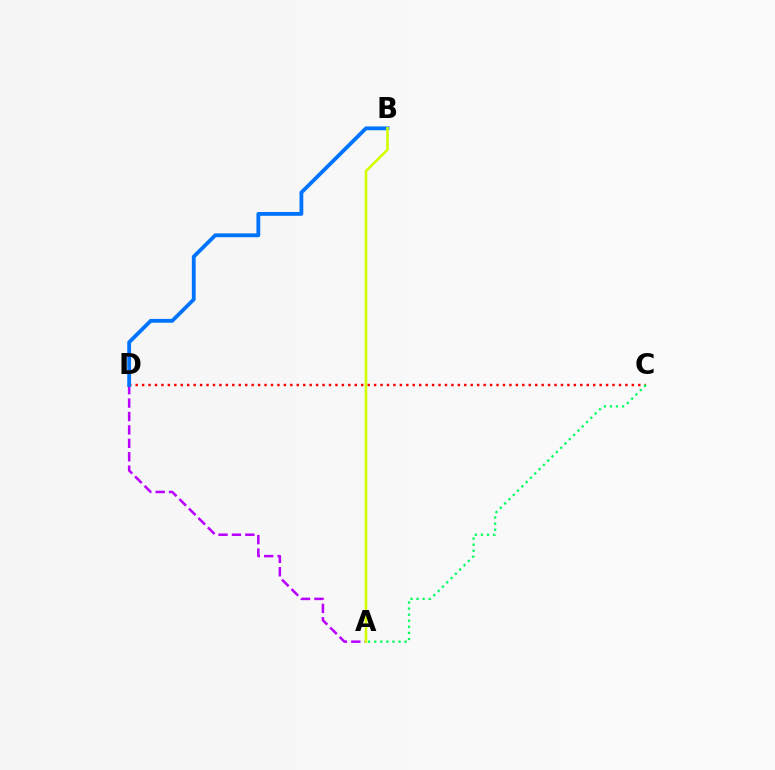{('A', 'D'): [{'color': '#b900ff', 'line_style': 'dashed', 'thickness': 1.82}], ('C', 'D'): [{'color': '#ff0000', 'line_style': 'dotted', 'thickness': 1.75}], ('A', 'C'): [{'color': '#00ff5c', 'line_style': 'dotted', 'thickness': 1.65}], ('B', 'D'): [{'color': '#0074ff', 'line_style': 'solid', 'thickness': 2.75}], ('A', 'B'): [{'color': '#d1ff00', 'line_style': 'solid', 'thickness': 1.89}]}